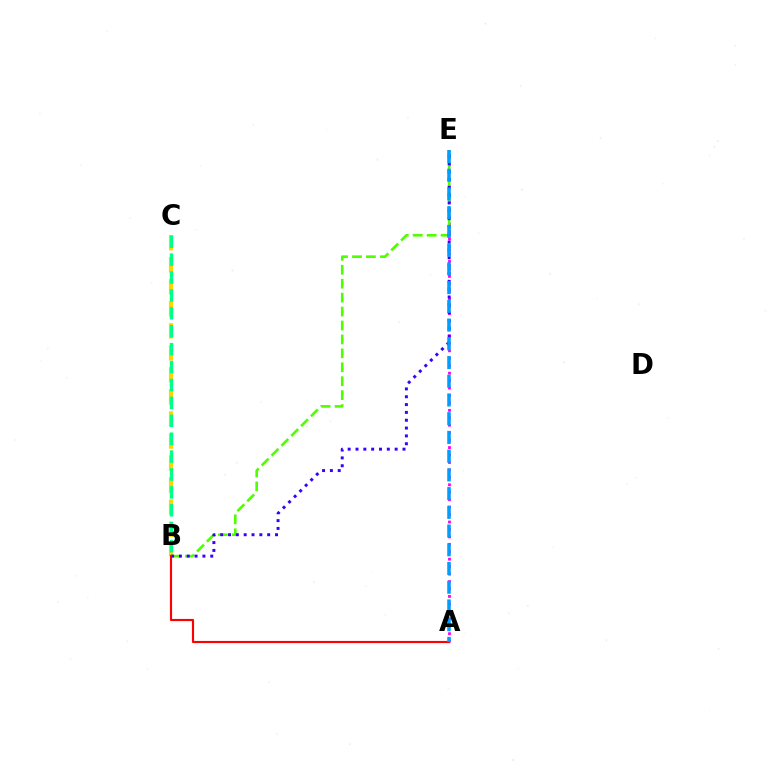{('A', 'E'): [{'color': '#ff00ed', 'line_style': 'dotted', 'thickness': 2.02}, {'color': '#009eff', 'line_style': 'dashed', 'thickness': 2.54}], ('B', 'C'): [{'color': '#ffd500', 'line_style': 'dashed', 'thickness': 2.99}, {'color': '#00ff86', 'line_style': 'dashed', 'thickness': 2.43}], ('B', 'E'): [{'color': '#4fff00', 'line_style': 'dashed', 'thickness': 1.89}, {'color': '#3700ff', 'line_style': 'dotted', 'thickness': 2.13}], ('A', 'B'): [{'color': '#ff0000', 'line_style': 'solid', 'thickness': 1.54}]}